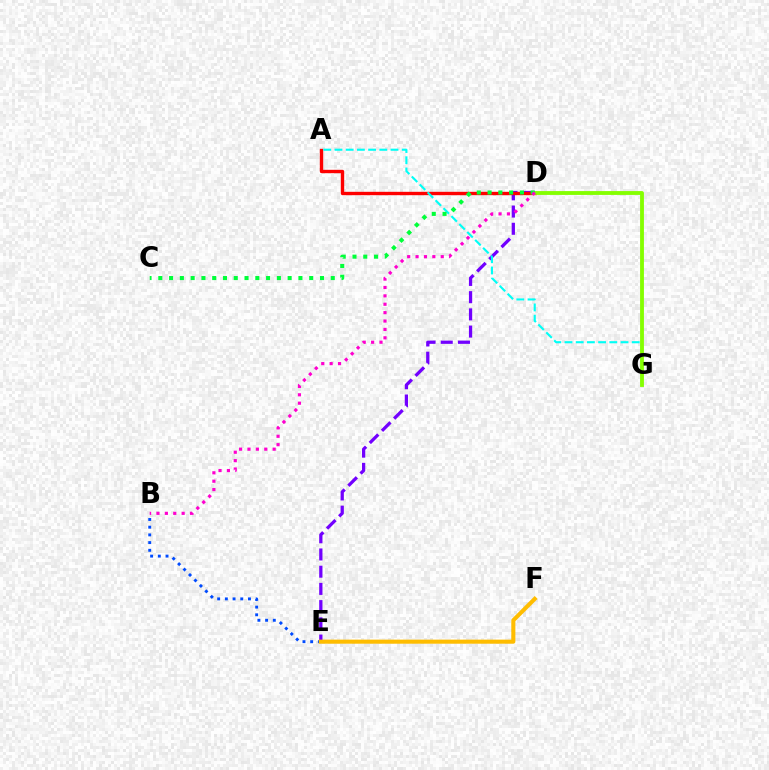{('D', 'E'): [{'color': '#7200ff', 'line_style': 'dashed', 'thickness': 2.34}], ('A', 'D'): [{'color': '#ff0000', 'line_style': 'solid', 'thickness': 2.43}], ('A', 'G'): [{'color': '#00fff6', 'line_style': 'dashed', 'thickness': 1.52}], ('B', 'E'): [{'color': '#004bff', 'line_style': 'dotted', 'thickness': 2.09}], ('E', 'F'): [{'color': '#ffbd00', 'line_style': 'solid', 'thickness': 2.94}], ('D', 'G'): [{'color': '#84ff00', 'line_style': 'solid', 'thickness': 2.76}], ('C', 'D'): [{'color': '#00ff39', 'line_style': 'dotted', 'thickness': 2.93}], ('B', 'D'): [{'color': '#ff00cf', 'line_style': 'dotted', 'thickness': 2.28}]}